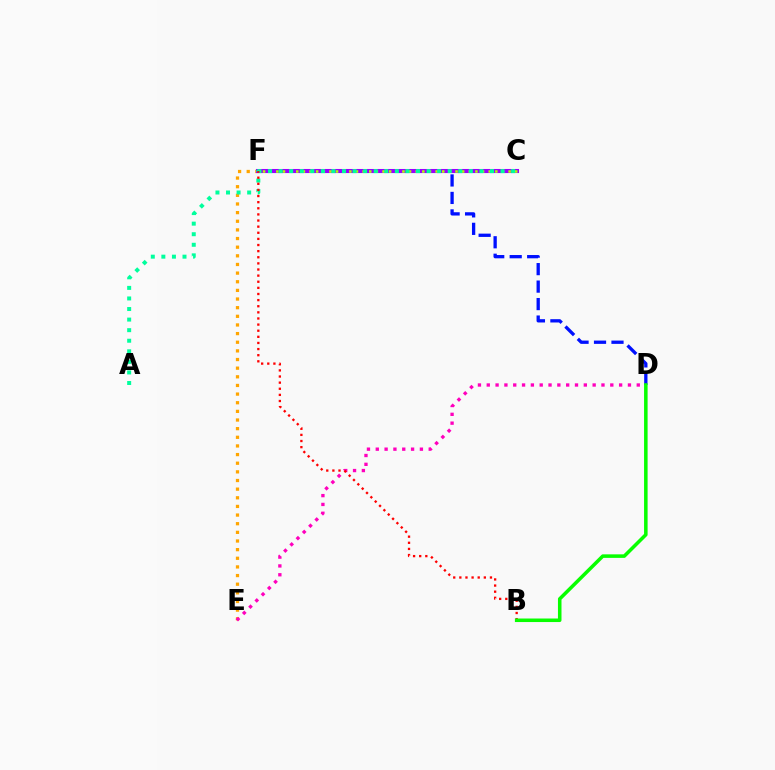{('C', 'F'): [{'color': '#00b5ff', 'line_style': 'solid', 'thickness': 2.23}, {'color': '#9b00ff', 'line_style': 'solid', 'thickness': 2.91}, {'color': '#b3ff00', 'line_style': 'dotted', 'thickness': 1.8}], ('D', 'F'): [{'color': '#0010ff', 'line_style': 'dashed', 'thickness': 2.37}], ('E', 'F'): [{'color': '#ffa500', 'line_style': 'dotted', 'thickness': 2.35}], ('D', 'E'): [{'color': '#ff00bd', 'line_style': 'dotted', 'thickness': 2.4}], ('A', 'C'): [{'color': '#00ff9d', 'line_style': 'dotted', 'thickness': 2.87}], ('B', 'F'): [{'color': '#ff0000', 'line_style': 'dotted', 'thickness': 1.66}], ('B', 'D'): [{'color': '#08ff00', 'line_style': 'solid', 'thickness': 2.55}]}